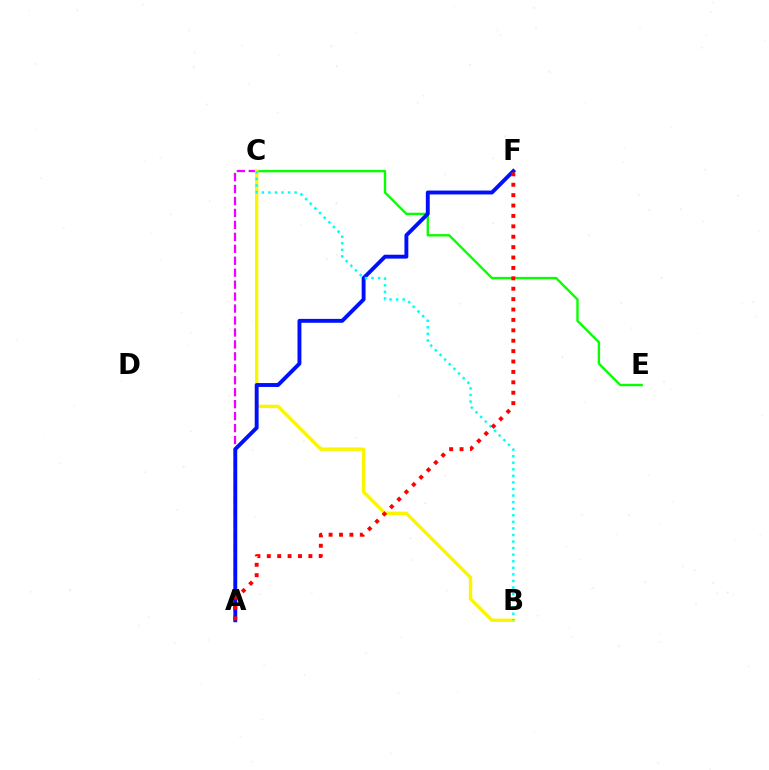{('A', 'C'): [{'color': '#ee00ff', 'line_style': 'dashed', 'thickness': 1.62}], ('C', 'E'): [{'color': '#08ff00', 'line_style': 'solid', 'thickness': 1.71}], ('B', 'C'): [{'color': '#fcf500', 'line_style': 'solid', 'thickness': 2.46}, {'color': '#00fff6', 'line_style': 'dotted', 'thickness': 1.79}], ('A', 'F'): [{'color': '#0010ff', 'line_style': 'solid', 'thickness': 2.8}, {'color': '#ff0000', 'line_style': 'dotted', 'thickness': 2.83}]}